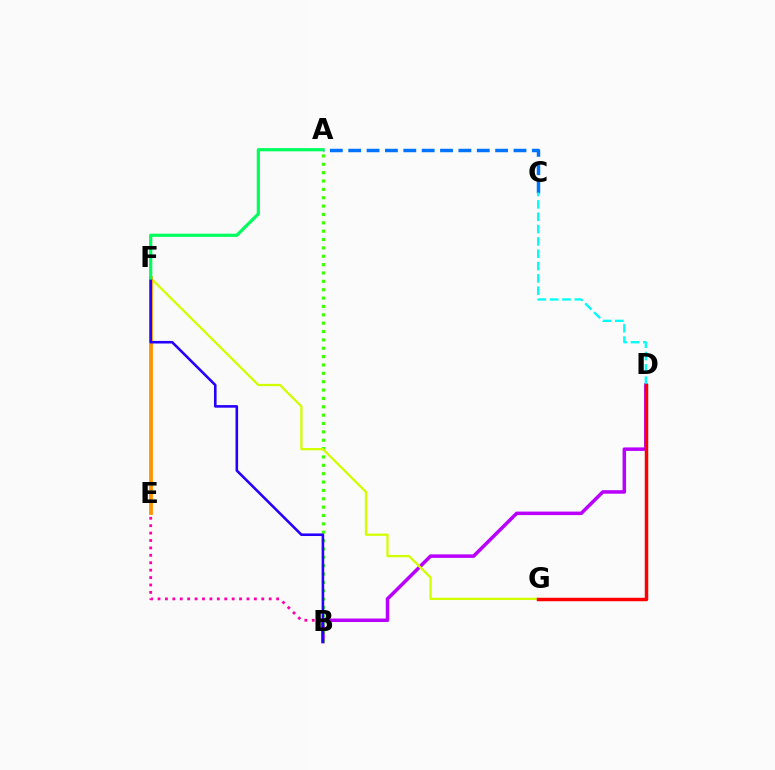{('B', 'D'): [{'color': '#b900ff', 'line_style': 'solid', 'thickness': 2.53}], ('A', 'C'): [{'color': '#0074ff', 'line_style': 'dashed', 'thickness': 2.49}], ('A', 'B'): [{'color': '#3dff00', 'line_style': 'dotted', 'thickness': 2.27}], ('C', 'D'): [{'color': '#00fff6', 'line_style': 'dashed', 'thickness': 1.68}], ('F', 'G'): [{'color': '#d1ff00', 'line_style': 'solid', 'thickness': 1.64}], ('D', 'G'): [{'color': '#ff0000', 'line_style': 'solid', 'thickness': 2.5}], ('E', 'F'): [{'color': '#ff9400', 'line_style': 'solid', 'thickness': 2.72}], ('B', 'E'): [{'color': '#ff00ac', 'line_style': 'dotted', 'thickness': 2.01}], ('B', 'F'): [{'color': '#2500ff', 'line_style': 'solid', 'thickness': 1.86}], ('A', 'F'): [{'color': '#00ff5c', 'line_style': 'solid', 'thickness': 2.3}]}